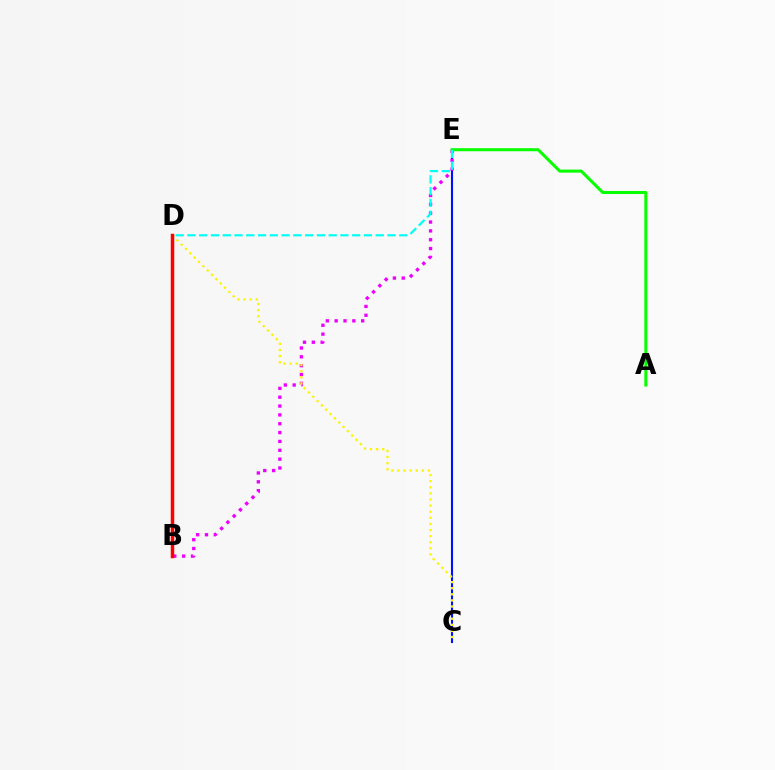{('C', 'E'): [{'color': '#0010ff', 'line_style': 'solid', 'thickness': 1.51}], ('B', 'E'): [{'color': '#ee00ff', 'line_style': 'dotted', 'thickness': 2.4}], ('A', 'E'): [{'color': '#08ff00', 'line_style': 'solid', 'thickness': 2.2}], ('C', 'D'): [{'color': '#fcf500', 'line_style': 'dotted', 'thickness': 1.66}], ('D', 'E'): [{'color': '#00fff6', 'line_style': 'dashed', 'thickness': 1.6}], ('B', 'D'): [{'color': '#ff0000', 'line_style': 'solid', 'thickness': 2.5}]}